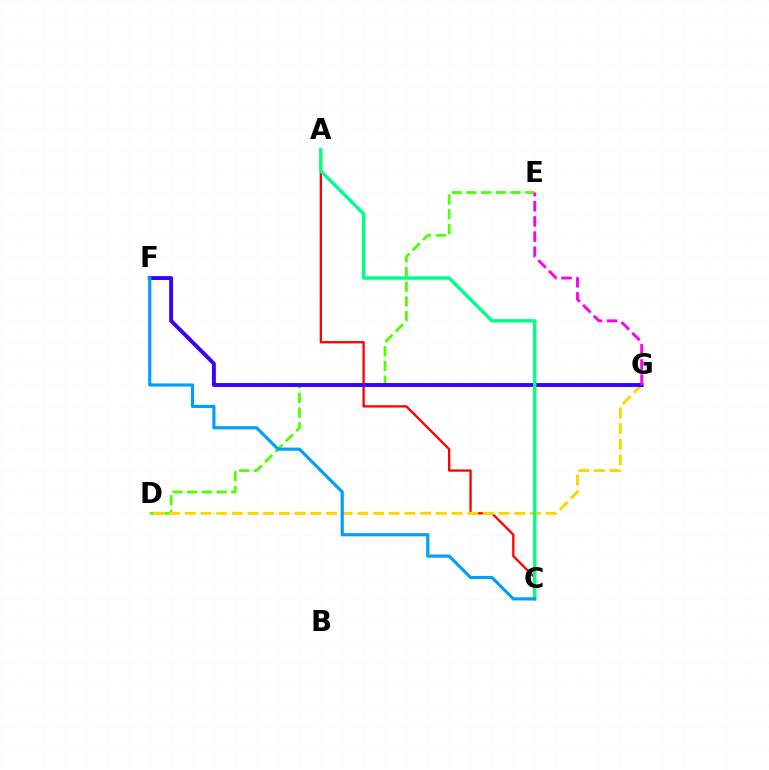{('A', 'C'): [{'color': '#ff0000', 'line_style': 'solid', 'thickness': 1.67}, {'color': '#00ff86', 'line_style': 'solid', 'thickness': 2.44}], ('D', 'E'): [{'color': '#4fff00', 'line_style': 'dashed', 'thickness': 1.99}], ('D', 'G'): [{'color': '#ffd500', 'line_style': 'dashed', 'thickness': 2.13}], ('F', 'G'): [{'color': '#3700ff', 'line_style': 'solid', 'thickness': 2.81}], ('C', 'F'): [{'color': '#009eff', 'line_style': 'solid', 'thickness': 2.27}], ('E', 'G'): [{'color': '#ff00ed', 'line_style': 'dashed', 'thickness': 2.06}]}